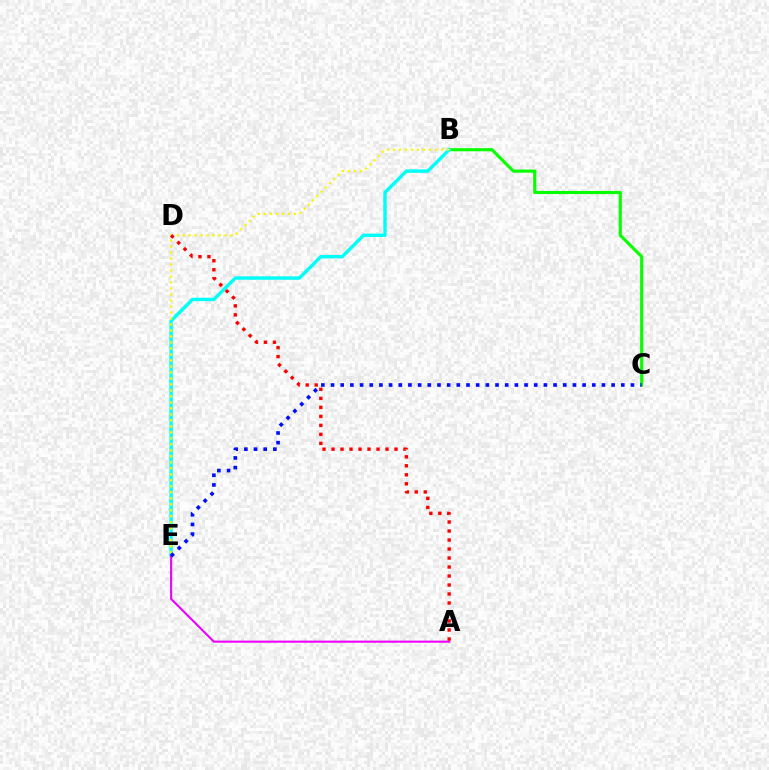{('B', 'C'): [{'color': '#08ff00', 'line_style': 'solid', 'thickness': 2.25}], ('B', 'E'): [{'color': '#00fff6', 'line_style': 'solid', 'thickness': 2.47}, {'color': '#fcf500', 'line_style': 'dotted', 'thickness': 1.63}], ('A', 'E'): [{'color': '#ee00ff', 'line_style': 'solid', 'thickness': 1.51}], ('A', 'D'): [{'color': '#ff0000', 'line_style': 'dotted', 'thickness': 2.45}], ('C', 'E'): [{'color': '#0010ff', 'line_style': 'dotted', 'thickness': 2.63}]}